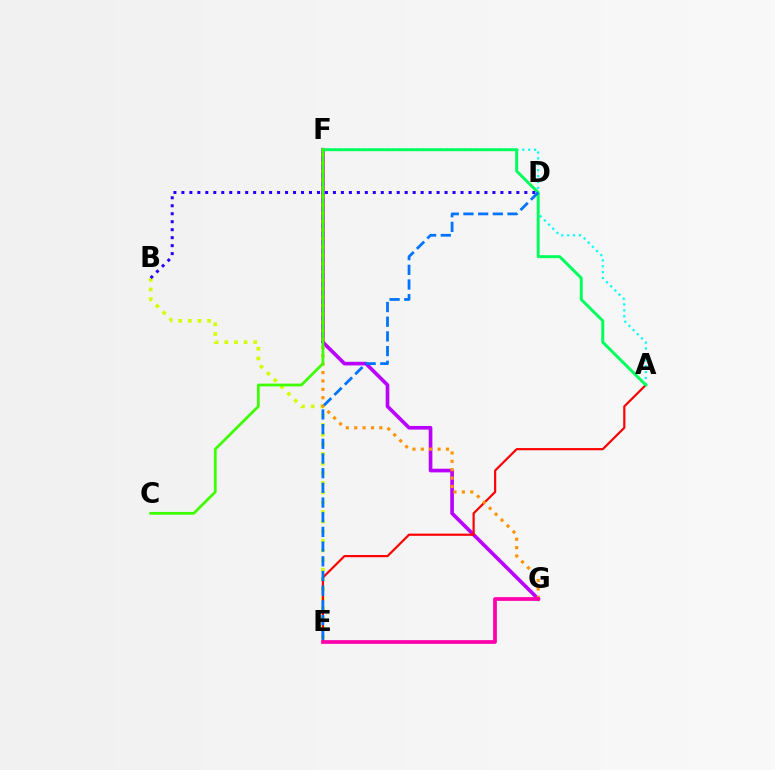{('F', 'G'): [{'color': '#b900ff', 'line_style': 'solid', 'thickness': 2.63}, {'color': '#ff9400', 'line_style': 'dotted', 'thickness': 2.28}], ('B', 'E'): [{'color': '#d1ff00', 'line_style': 'dotted', 'thickness': 2.62}], ('A', 'E'): [{'color': '#ff0000', 'line_style': 'solid', 'thickness': 1.58}], ('A', 'F'): [{'color': '#00fff6', 'line_style': 'dotted', 'thickness': 1.6}, {'color': '#00ff5c', 'line_style': 'solid', 'thickness': 2.12}], ('B', 'D'): [{'color': '#2500ff', 'line_style': 'dotted', 'thickness': 2.17}], ('E', 'G'): [{'color': '#ff00ac', 'line_style': 'solid', 'thickness': 2.69}], ('D', 'E'): [{'color': '#0074ff', 'line_style': 'dashed', 'thickness': 1.99}], ('C', 'F'): [{'color': '#3dff00', 'line_style': 'solid', 'thickness': 1.99}]}